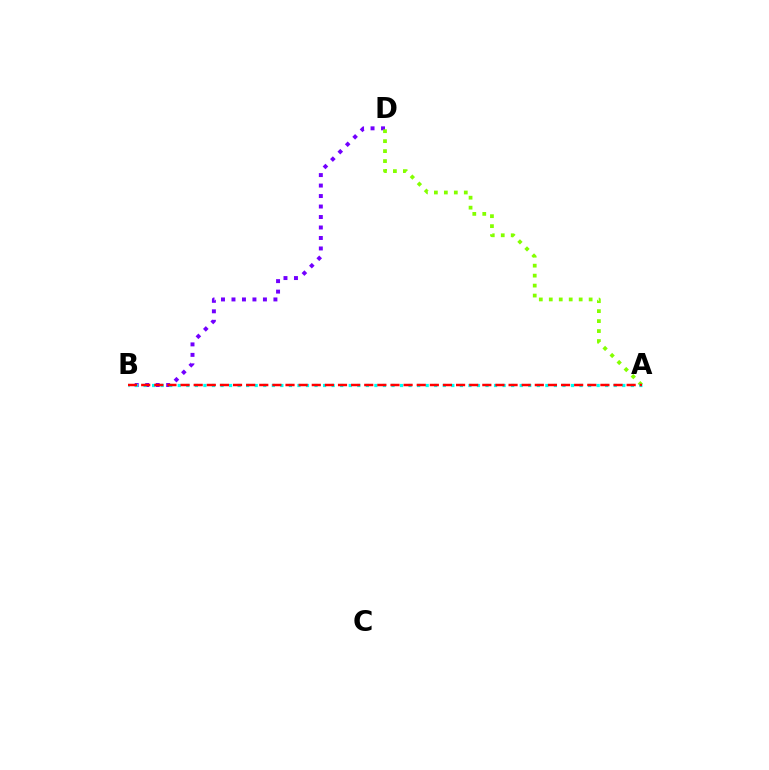{('B', 'D'): [{'color': '#7200ff', 'line_style': 'dotted', 'thickness': 2.85}], ('A', 'D'): [{'color': '#84ff00', 'line_style': 'dotted', 'thickness': 2.71}], ('A', 'B'): [{'color': '#00fff6', 'line_style': 'dotted', 'thickness': 2.32}, {'color': '#ff0000', 'line_style': 'dashed', 'thickness': 1.78}]}